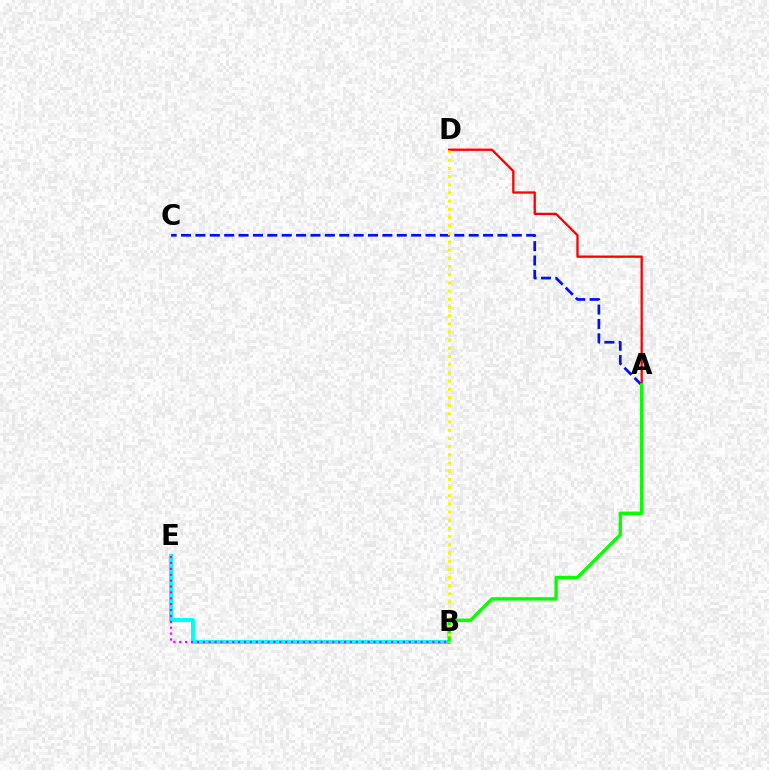{('A', 'C'): [{'color': '#0010ff', 'line_style': 'dashed', 'thickness': 1.95}], ('A', 'D'): [{'color': '#ff0000', 'line_style': 'solid', 'thickness': 1.66}], ('B', 'E'): [{'color': '#00fff6', 'line_style': 'solid', 'thickness': 2.88}, {'color': '#ee00ff', 'line_style': 'dotted', 'thickness': 1.6}], ('A', 'B'): [{'color': '#08ff00', 'line_style': 'solid', 'thickness': 2.42}], ('B', 'D'): [{'color': '#fcf500', 'line_style': 'dotted', 'thickness': 2.22}]}